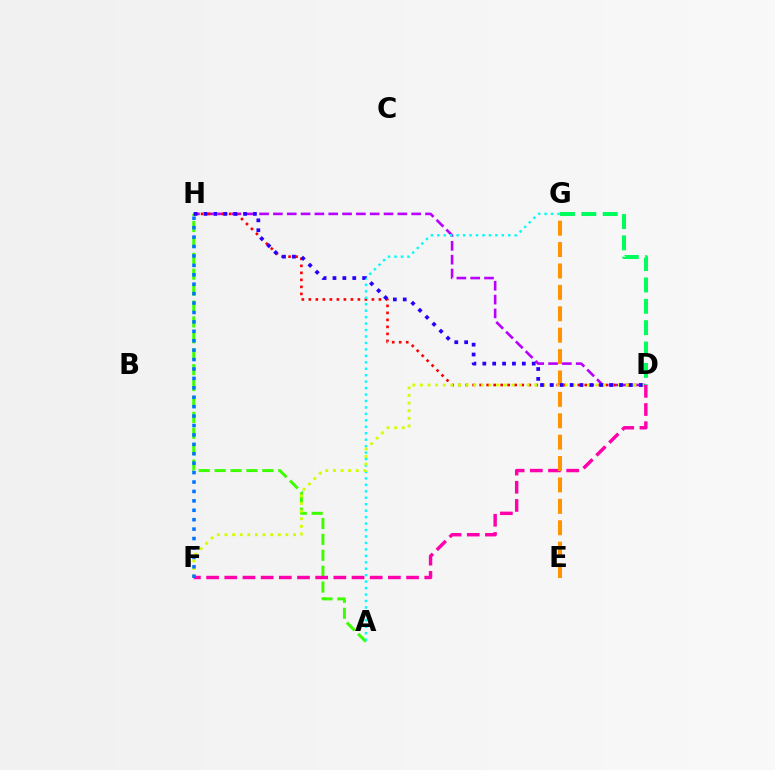{('A', 'H'): [{'color': '#3dff00', 'line_style': 'dashed', 'thickness': 2.16}], ('D', 'H'): [{'color': '#b900ff', 'line_style': 'dashed', 'thickness': 1.88}, {'color': '#ff0000', 'line_style': 'dotted', 'thickness': 1.9}, {'color': '#2500ff', 'line_style': 'dotted', 'thickness': 2.69}], ('D', 'F'): [{'color': '#ff00ac', 'line_style': 'dashed', 'thickness': 2.47}, {'color': '#d1ff00', 'line_style': 'dotted', 'thickness': 2.07}], ('D', 'G'): [{'color': '#00ff5c', 'line_style': 'dashed', 'thickness': 2.9}], ('A', 'G'): [{'color': '#00fff6', 'line_style': 'dotted', 'thickness': 1.75}], ('F', 'H'): [{'color': '#0074ff', 'line_style': 'dotted', 'thickness': 2.56}], ('E', 'G'): [{'color': '#ff9400', 'line_style': 'dashed', 'thickness': 2.91}]}